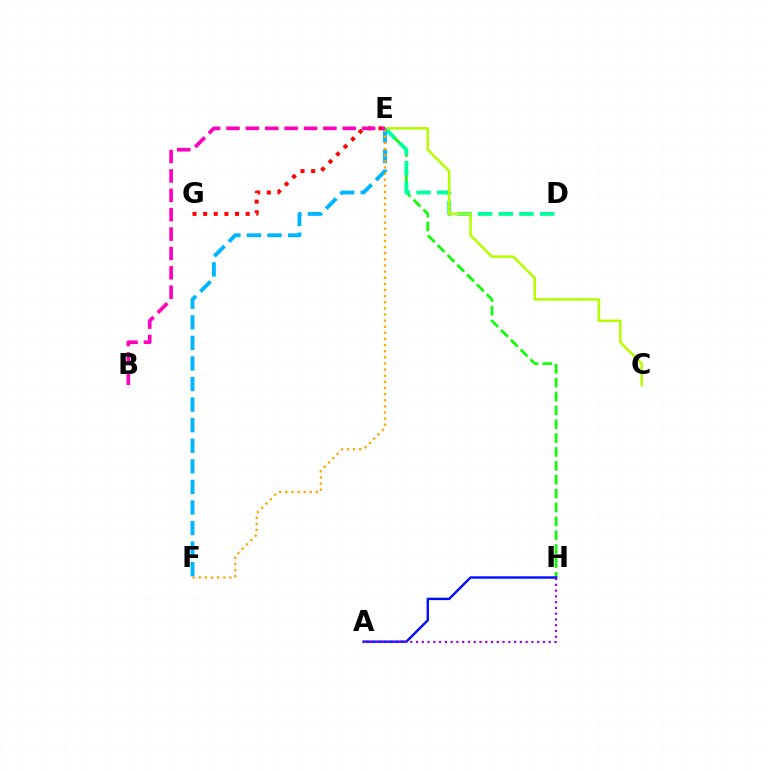{('E', 'H'): [{'color': '#08ff00', 'line_style': 'dashed', 'thickness': 1.88}], ('A', 'H'): [{'color': '#0010ff', 'line_style': 'solid', 'thickness': 1.74}, {'color': '#9b00ff', 'line_style': 'dotted', 'thickness': 1.57}], ('D', 'E'): [{'color': '#00ff9d', 'line_style': 'dashed', 'thickness': 2.82}], ('C', 'E'): [{'color': '#b3ff00', 'line_style': 'solid', 'thickness': 1.82}], ('E', 'F'): [{'color': '#00b5ff', 'line_style': 'dashed', 'thickness': 2.79}, {'color': '#ffa500', 'line_style': 'dotted', 'thickness': 1.66}], ('E', 'G'): [{'color': '#ff0000', 'line_style': 'dotted', 'thickness': 2.89}], ('B', 'E'): [{'color': '#ff00bd', 'line_style': 'dashed', 'thickness': 2.63}]}